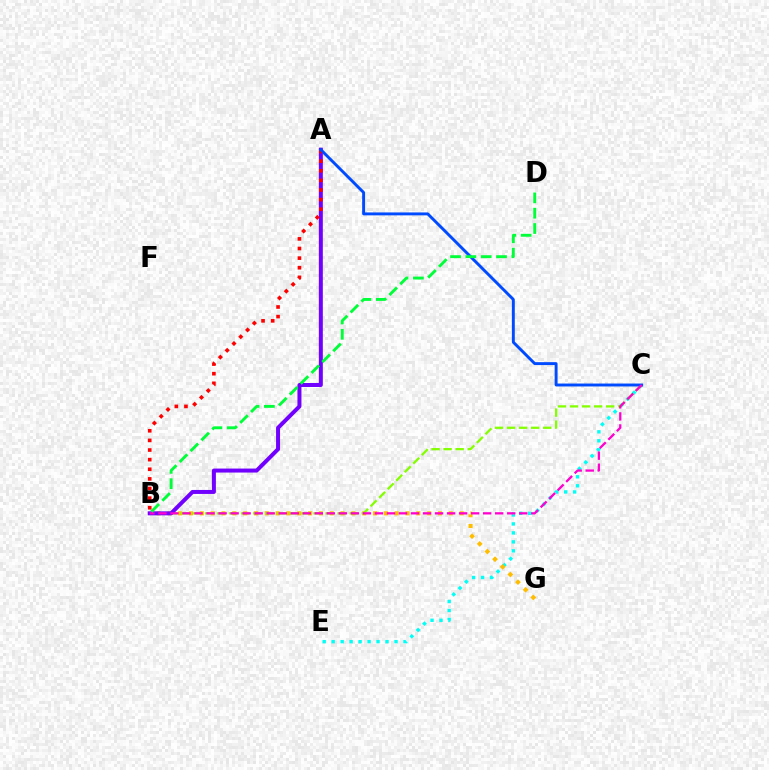{('C', 'E'): [{'color': '#00fff6', 'line_style': 'dotted', 'thickness': 2.44}], ('B', 'G'): [{'color': '#ffbd00', 'line_style': 'dotted', 'thickness': 2.94}], ('B', 'C'): [{'color': '#84ff00', 'line_style': 'dashed', 'thickness': 1.64}, {'color': '#ff00cf', 'line_style': 'dashed', 'thickness': 1.63}], ('A', 'B'): [{'color': '#7200ff', 'line_style': 'solid', 'thickness': 2.87}, {'color': '#ff0000', 'line_style': 'dotted', 'thickness': 2.61}], ('A', 'C'): [{'color': '#004bff', 'line_style': 'solid', 'thickness': 2.1}], ('B', 'D'): [{'color': '#00ff39', 'line_style': 'dashed', 'thickness': 2.08}]}